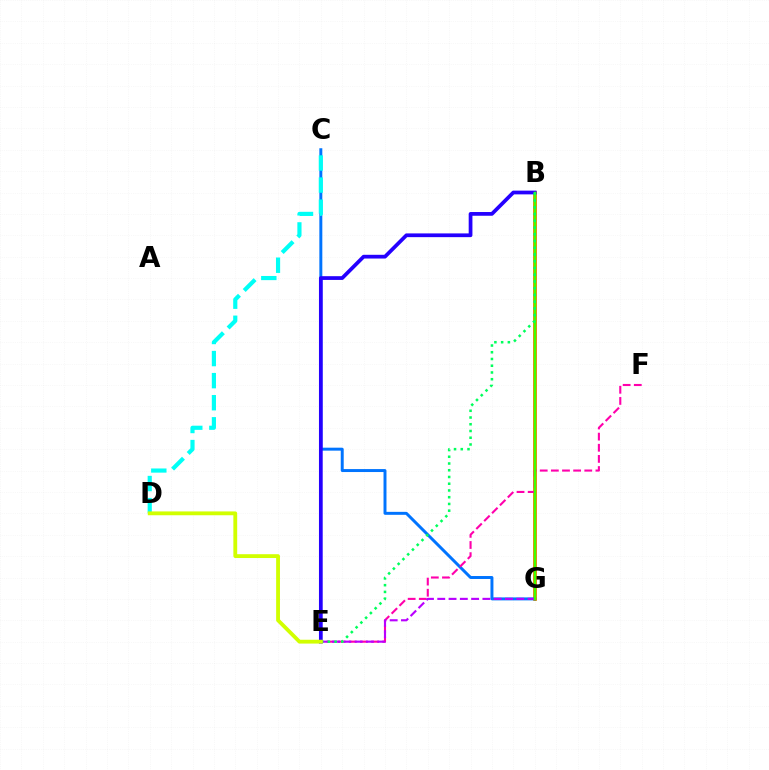{('B', 'G'): [{'color': '#ff9400', 'line_style': 'solid', 'thickness': 2.72}, {'color': '#ff0000', 'line_style': 'solid', 'thickness': 1.72}, {'color': '#3dff00', 'line_style': 'solid', 'thickness': 1.79}], ('C', 'G'): [{'color': '#0074ff', 'line_style': 'solid', 'thickness': 2.13}], ('E', 'F'): [{'color': '#ff00ac', 'line_style': 'dashed', 'thickness': 1.51}], ('E', 'G'): [{'color': '#b900ff', 'line_style': 'dashed', 'thickness': 1.53}], ('C', 'D'): [{'color': '#00fff6', 'line_style': 'dashed', 'thickness': 3.0}], ('B', 'E'): [{'color': '#2500ff', 'line_style': 'solid', 'thickness': 2.69}, {'color': '#00ff5c', 'line_style': 'dotted', 'thickness': 1.83}], ('D', 'E'): [{'color': '#d1ff00', 'line_style': 'solid', 'thickness': 2.75}]}